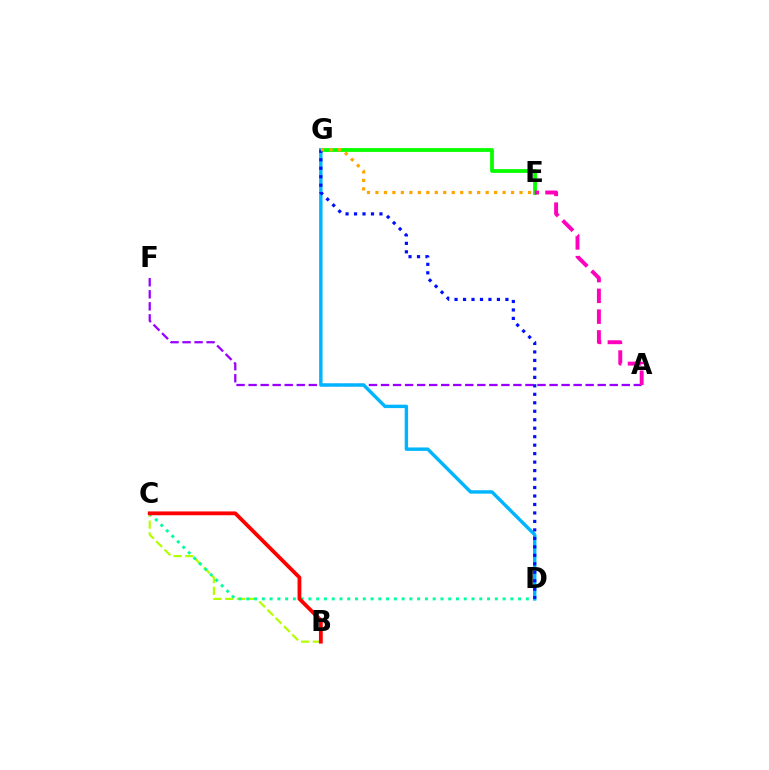{('B', 'C'): [{'color': '#b3ff00', 'line_style': 'dashed', 'thickness': 1.59}, {'color': '#ff0000', 'line_style': 'solid', 'thickness': 2.73}], ('A', 'F'): [{'color': '#9b00ff', 'line_style': 'dashed', 'thickness': 1.64}], ('C', 'D'): [{'color': '#00ff9d', 'line_style': 'dotted', 'thickness': 2.11}], ('E', 'G'): [{'color': '#08ff00', 'line_style': 'solid', 'thickness': 2.75}, {'color': '#ffa500', 'line_style': 'dotted', 'thickness': 2.3}], ('A', 'E'): [{'color': '#ff00bd', 'line_style': 'dashed', 'thickness': 2.82}], ('D', 'G'): [{'color': '#00b5ff', 'line_style': 'solid', 'thickness': 2.46}, {'color': '#0010ff', 'line_style': 'dotted', 'thickness': 2.3}]}